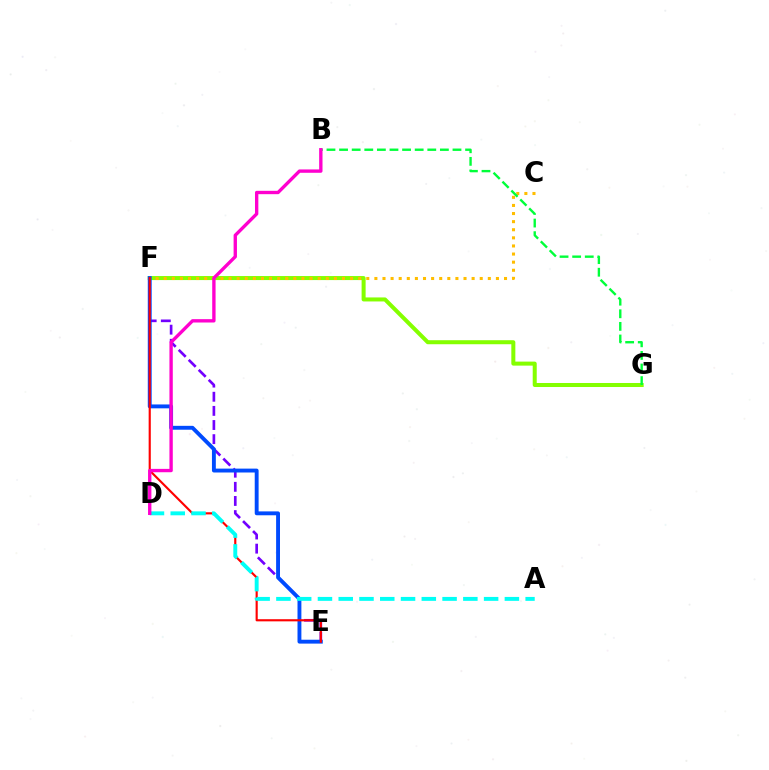{('E', 'F'): [{'color': '#7200ff', 'line_style': 'dashed', 'thickness': 1.92}, {'color': '#004bff', 'line_style': 'solid', 'thickness': 2.79}, {'color': '#ff0000', 'line_style': 'solid', 'thickness': 1.54}], ('F', 'G'): [{'color': '#84ff00', 'line_style': 'solid', 'thickness': 2.89}], ('C', 'F'): [{'color': '#ffbd00', 'line_style': 'dotted', 'thickness': 2.2}], ('A', 'D'): [{'color': '#00fff6', 'line_style': 'dashed', 'thickness': 2.82}], ('B', 'G'): [{'color': '#00ff39', 'line_style': 'dashed', 'thickness': 1.71}], ('B', 'D'): [{'color': '#ff00cf', 'line_style': 'solid', 'thickness': 2.41}]}